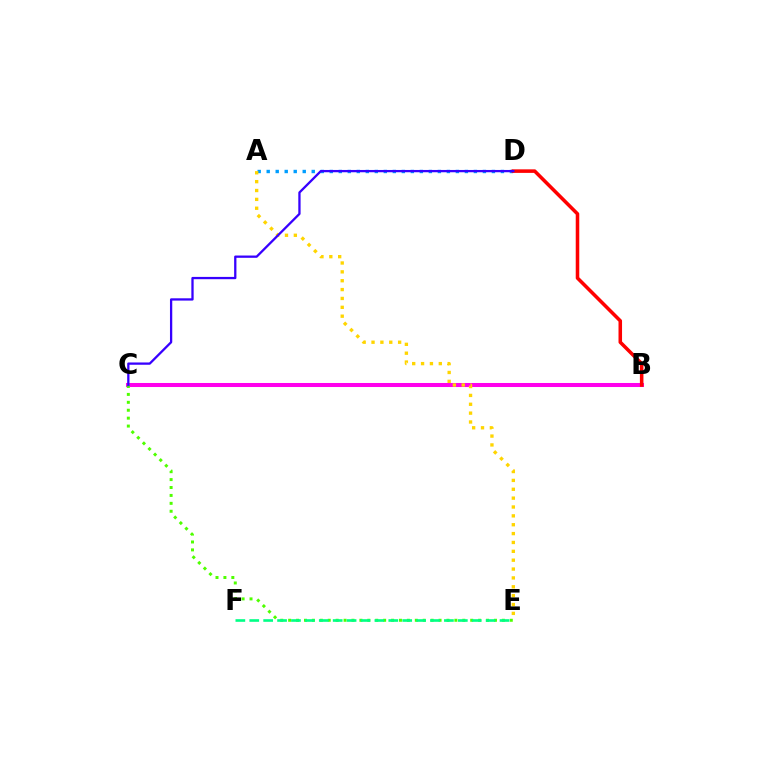{('B', 'C'): [{'color': '#ff00ed', 'line_style': 'solid', 'thickness': 2.91}], ('A', 'D'): [{'color': '#009eff', 'line_style': 'dotted', 'thickness': 2.45}], ('B', 'D'): [{'color': '#ff0000', 'line_style': 'solid', 'thickness': 2.55}], ('C', 'E'): [{'color': '#4fff00', 'line_style': 'dotted', 'thickness': 2.15}], ('A', 'E'): [{'color': '#ffd500', 'line_style': 'dotted', 'thickness': 2.41}], ('E', 'F'): [{'color': '#00ff86', 'line_style': 'dashed', 'thickness': 1.89}], ('C', 'D'): [{'color': '#3700ff', 'line_style': 'solid', 'thickness': 1.65}]}